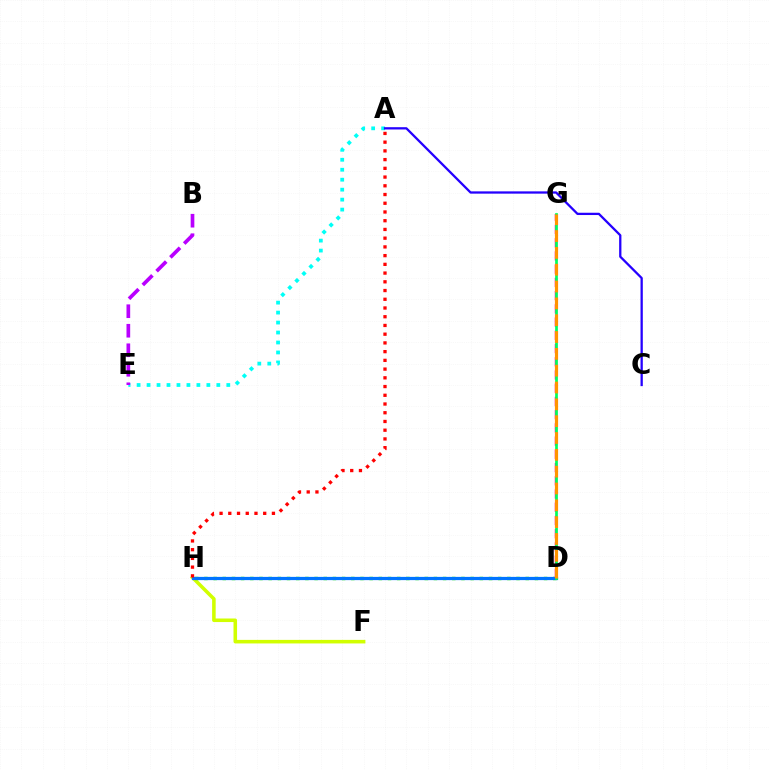{('F', 'H'): [{'color': '#d1ff00', 'line_style': 'solid', 'thickness': 2.56}], ('D', 'H'): [{'color': '#3dff00', 'line_style': 'dotted', 'thickness': 2.49}, {'color': '#0074ff', 'line_style': 'solid', 'thickness': 2.32}], ('A', 'E'): [{'color': '#00fff6', 'line_style': 'dotted', 'thickness': 2.71}], ('D', 'G'): [{'color': '#ff00ac', 'line_style': 'dashed', 'thickness': 1.8}, {'color': '#00ff5c', 'line_style': 'solid', 'thickness': 1.96}, {'color': '#ff9400', 'line_style': 'dashed', 'thickness': 2.29}], ('A', 'C'): [{'color': '#2500ff', 'line_style': 'solid', 'thickness': 1.64}], ('B', 'E'): [{'color': '#b900ff', 'line_style': 'dashed', 'thickness': 2.65}], ('A', 'H'): [{'color': '#ff0000', 'line_style': 'dotted', 'thickness': 2.37}]}